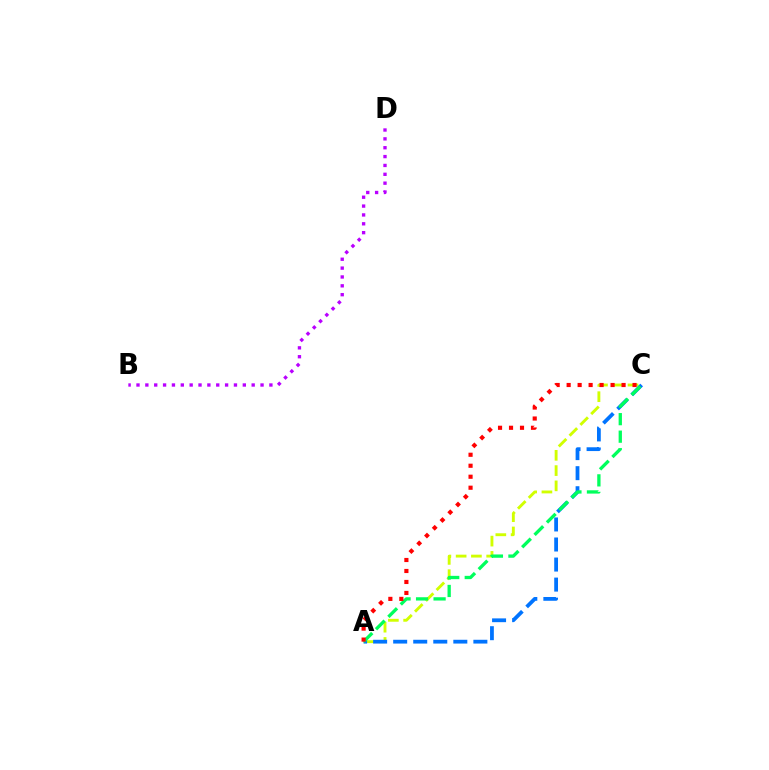{('A', 'C'): [{'color': '#d1ff00', 'line_style': 'dashed', 'thickness': 2.07}, {'color': '#0074ff', 'line_style': 'dashed', 'thickness': 2.72}, {'color': '#00ff5c', 'line_style': 'dashed', 'thickness': 2.38}, {'color': '#ff0000', 'line_style': 'dotted', 'thickness': 2.98}], ('B', 'D'): [{'color': '#b900ff', 'line_style': 'dotted', 'thickness': 2.41}]}